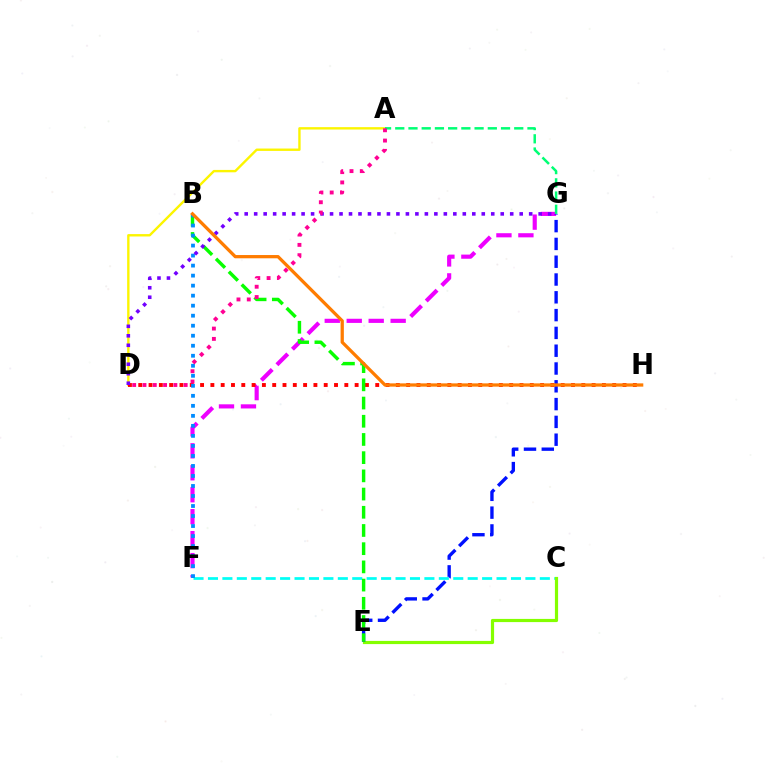{('C', 'F'): [{'color': '#00fff6', 'line_style': 'dashed', 'thickness': 1.96}], ('A', 'D'): [{'color': '#fcf500', 'line_style': 'solid', 'thickness': 1.71}, {'color': '#ff0094', 'line_style': 'dotted', 'thickness': 2.8}], ('F', 'G'): [{'color': '#ee00ff', 'line_style': 'dashed', 'thickness': 2.98}], ('C', 'E'): [{'color': '#84ff00', 'line_style': 'solid', 'thickness': 2.29}], ('E', 'G'): [{'color': '#0010ff', 'line_style': 'dashed', 'thickness': 2.42}], ('D', 'H'): [{'color': '#ff0000', 'line_style': 'dotted', 'thickness': 2.8}], ('A', 'G'): [{'color': '#00ff74', 'line_style': 'dashed', 'thickness': 1.8}], ('B', 'E'): [{'color': '#08ff00', 'line_style': 'dashed', 'thickness': 2.47}], ('B', 'F'): [{'color': '#008cff', 'line_style': 'dotted', 'thickness': 2.72}], ('D', 'G'): [{'color': '#7200ff', 'line_style': 'dotted', 'thickness': 2.58}], ('B', 'H'): [{'color': '#ff7c00', 'line_style': 'solid', 'thickness': 2.35}]}